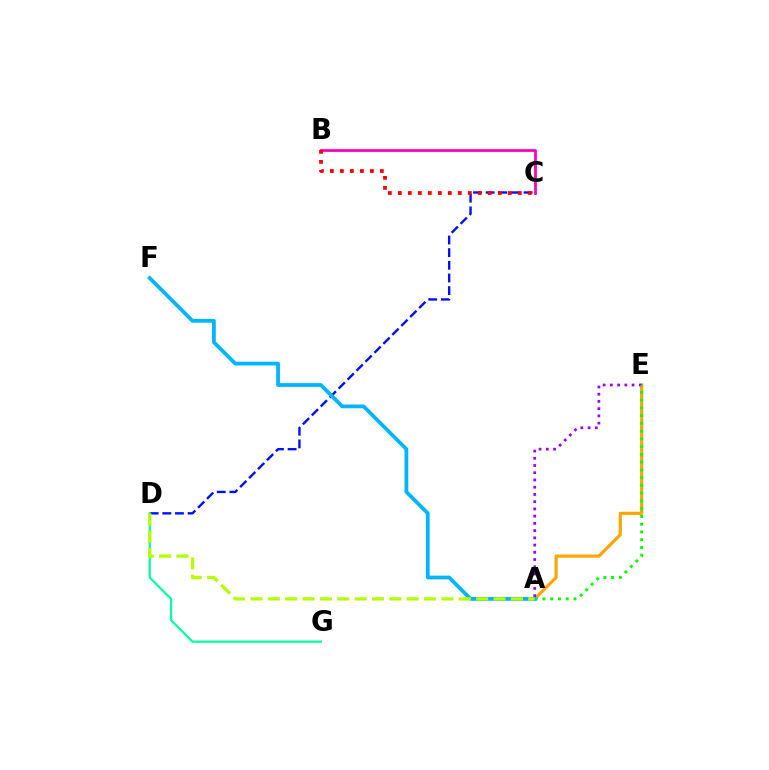{('C', 'D'): [{'color': '#0010ff', 'line_style': 'dashed', 'thickness': 1.72}], ('B', 'C'): [{'color': '#ff00bd', 'line_style': 'solid', 'thickness': 2.0}, {'color': '#ff0000', 'line_style': 'dotted', 'thickness': 2.72}], ('A', 'E'): [{'color': '#ffa500', 'line_style': 'solid', 'thickness': 2.28}, {'color': '#9b00ff', 'line_style': 'dotted', 'thickness': 1.96}, {'color': '#08ff00', 'line_style': 'dotted', 'thickness': 2.11}], ('A', 'F'): [{'color': '#00b5ff', 'line_style': 'solid', 'thickness': 2.72}], ('D', 'G'): [{'color': '#00ff9d', 'line_style': 'solid', 'thickness': 1.58}], ('A', 'D'): [{'color': '#b3ff00', 'line_style': 'dashed', 'thickness': 2.36}]}